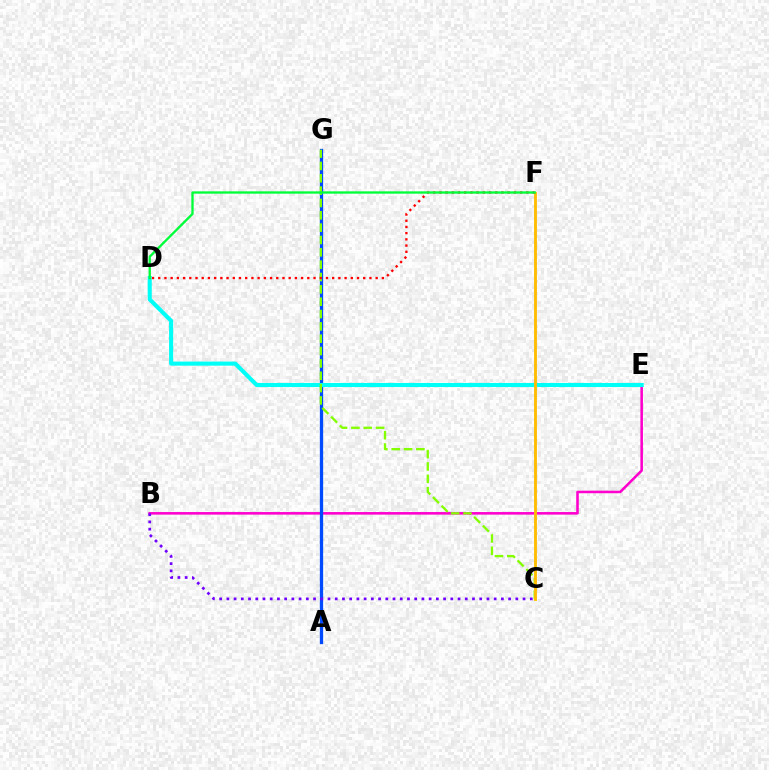{('B', 'E'): [{'color': '#ff00cf', 'line_style': 'solid', 'thickness': 1.86}], ('A', 'G'): [{'color': '#004bff', 'line_style': 'solid', 'thickness': 2.37}], ('D', 'E'): [{'color': '#00fff6', 'line_style': 'solid', 'thickness': 2.94}], ('B', 'C'): [{'color': '#7200ff', 'line_style': 'dotted', 'thickness': 1.96}], ('C', 'G'): [{'color': '#84ff00', 'line_style': 'dashed', 'thickness': 1.68}], ('C', 'F'): [{'color': '#ffbd00', 'line_style': 'solid', 'thickness': 2.06}], ('D', 'F'): [{'color': '#ff0000', 'line_style': 'dotted', 'thickness': 1.69}, {'color': '#00ff39', 'line_style': 'solid', 'thickness': 1.68}]}